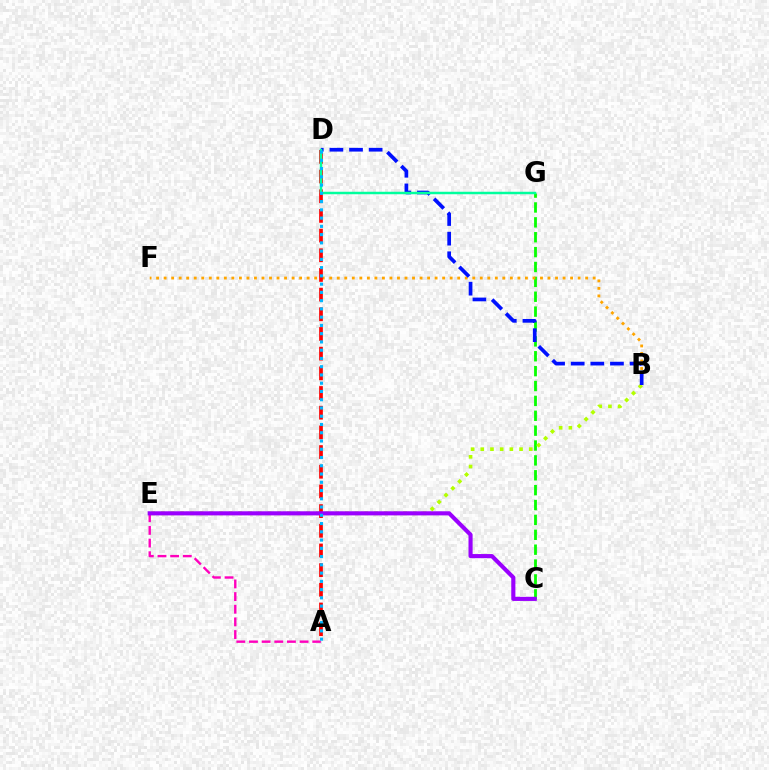{('C', 'G'): [{'color': '#08ff00', 'line_style': 'dashed', 'thickness': 2.02}], ('B', 'E'): [{'color': '#b3ff00', 'line_style': 'dotted', 'thickness': 2.63}], ('B', 'F'): [{'color': '#ffa500', 'line_style': 'dotted', 'thickness': 2.05}], ('A', 'E'): [{'color': '#ff00bd', 'line_style': 'dashed', 'thickness': 1.72}], ('A', 'D'): [{'color': '#ff0000', 'line_style': 'dashed', 'thickness': 2.67}, {'color': '#00b5ff', 'line_style': 'dotted', 'thickness': 2.24}], ('B', 'D'): [{'color': '#0010ff', 'line_style': 'dashed', 'thickness': 2.67}], ('C', 'E'): [{'color': '#9b00ff', 'line_style': 'solid', 'thickness': 2.96}], ('D', 'G'): [{'color': '#00ff9d', 'line_style': 'solid', 'thickness': 1.78}]}